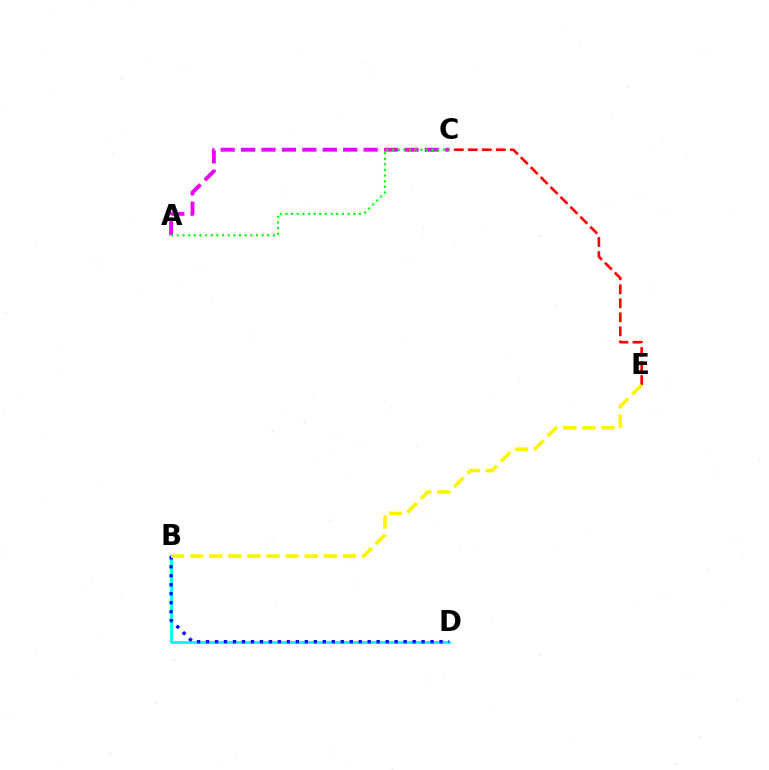{('B', 'D'): [{'color': '#00fff6', 'line_style': 'solid', 'thickness': 2.09}, {'color': '#0010ff', 'line_style': 'dotted', 'thickness': 2.44}], ('C', 'E'): [{'color': '#ff0000', 'line_style': 'dashed', 'thickness': 1.91}], ('A', 'C'): [{'color': '#ee00ff', 'line_style': 'dashed', 'thickness': 2.77}, {'color': '#08ff00', 'line_style': 'dotted', 'thickness': 1.54}], ('B', 'E'): [{'color': '#fcf500', 'line_style': 'dashed', 'thickness': 2.59}]}